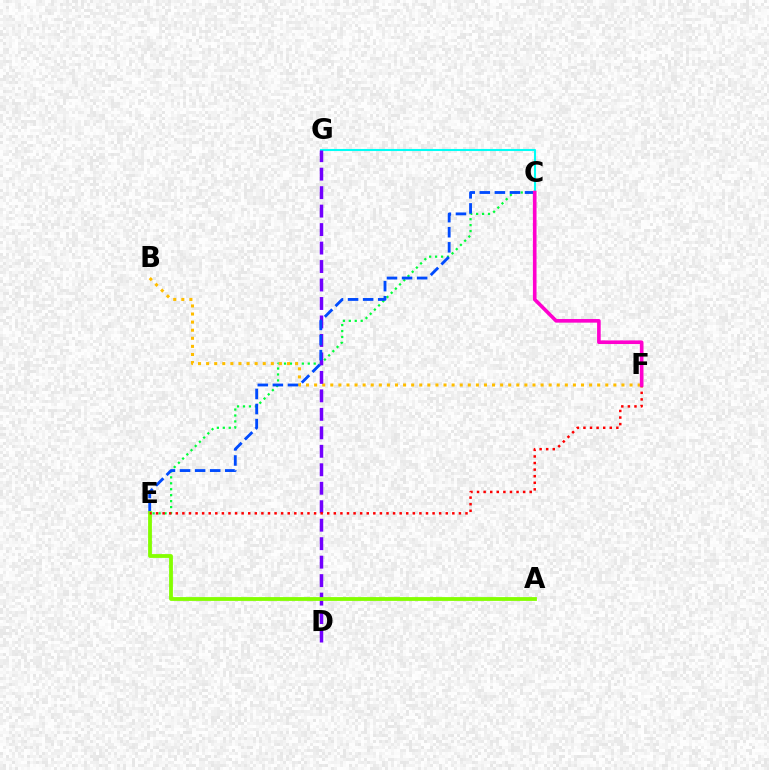{('C', 'G'): [{'color': '#00fff6', 'line_style': 'solid', 'thickness': 1.5}], ('C', 'E'): [{'color': '#00ff39', 'line_style': 'dotted', 'thickness': 1.61}, {'color': '#004bff', 'line_style': 'dashed', 'thickness': 2.05}], ('B', 'F'): [{'color': '#ffbd00', 'line_style': 'dotted', 'thickness': 2.2}], ('D', 'G'): [{'color': '#7200ff', 'line_style': 'dashed', 'thickness': 2.51}], ('A', 'E'): [{'color': '#84ff00', 'line_style': 'solid', 'thickness': 2.74}], ('E', 'F'): [{'color': '#ff0000', 'line_style': 'dotted', 'thickness': 1.79}], ('C', 'F'): [{'color': '#ff00cf', 'line_style': 'solid', 'thickness': 2.61}]}